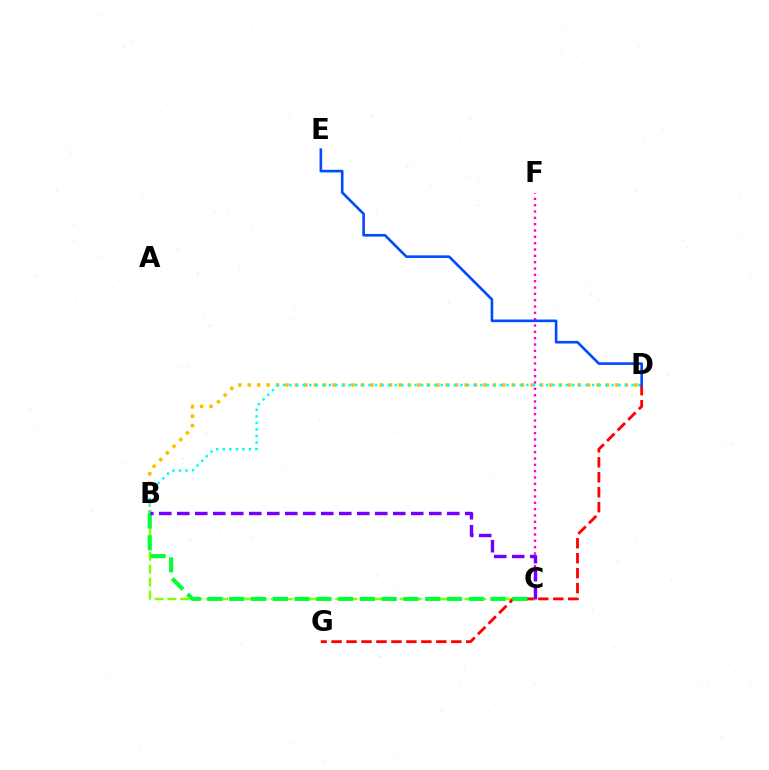{('C', 'F'): [{'color': '#ff00cf', 'line_style': 'dotted', 'thickness': 1.72}], ('B', 'C'): [{'color': '#84ff00', 'line_style': 'dashed', 'thickness': 1.75}, {'color': '#00ff39', 'line_style': 'dashed', 'thickness': 2.96}, {'color': '#7200ff', 'line_style': 'dashed', 'thickness': 2.45}], ('B', 'D'): [{'color': '#ffbd00', 'line_style': 'dotted', 'thickness': 2.56}, {'color': '#00fff6', 'line_style': 'dotted', 'thickness': 1.79}], ('D', 'G'): [{'color': '#ff0000', 'line_style': 'dashed', 'thickness': 2.03}], ('D', 'E'): [{'color': '#004bff', 'line_style': 'solid', 'thickness': 1.89}]}